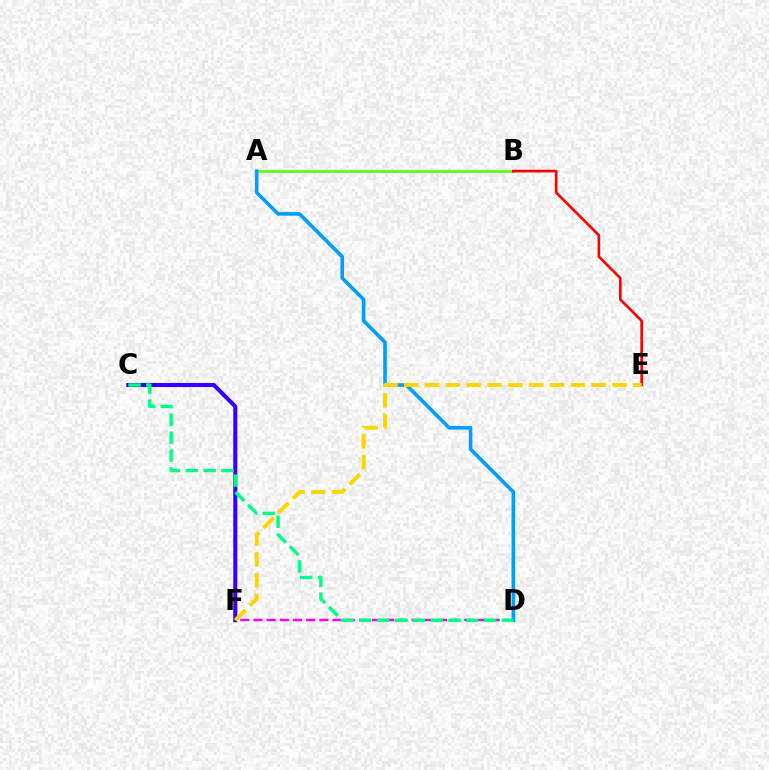{('A', 'B'): [{'color': '#4fff00', 'line_style': 'solid', 'thickness': 1.83}], ('D', 'F'): [{'color': '#ff00ed', 'line_style': 'dashed', 'thickness': 1.79}], ('B', 'E'): [{'color': '#ff0000', 'line_style': 'solid', 'thickness': 1.92}], ('A', 'D'): [{'color': '#009eff', 'line_style': 'solid', 'thickness': 2.6}], ('C', 'F'): [{'color': '#3700ff', 'line_style': 'solid', 'thickness': 2.94}], ('C', 'D'): [{'color': '#00ff86', 'line_style': 'dashed', 'thickness': 2.42}], ('E', 'F'): [{'color': '#ffd500', 'line_style': 'dashed', 'thickness': 2.83}]}